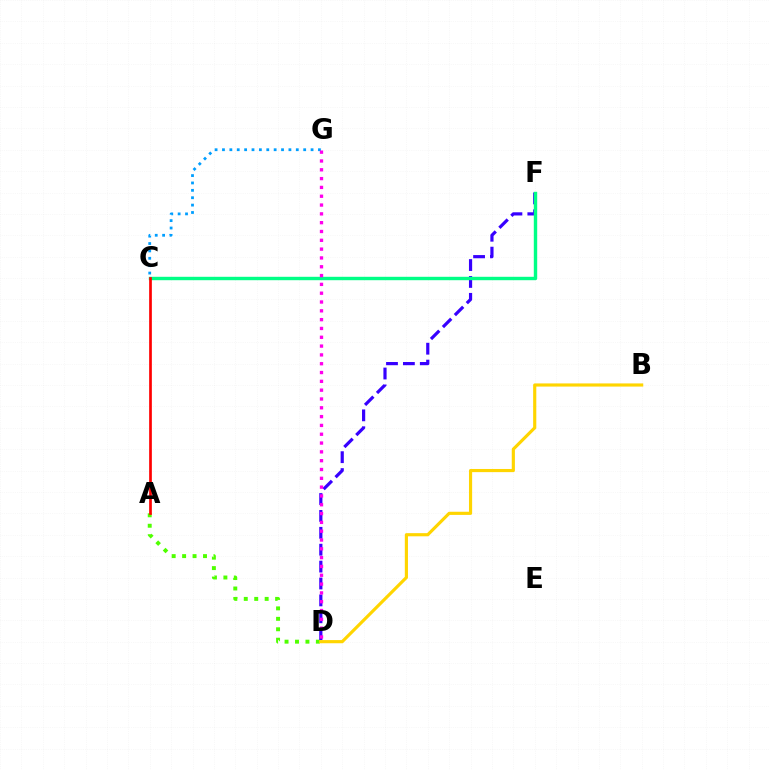{('C', 'G'): [{'color': '#009eff', 'line_style': 'dotted', 'thickness': 2.01}], ('A', 'D'): [{'color': '#4fff00', 'line_style': 'dotted', 'thickness': 2.84}], ('D', 'F'): [{'color': '#3700ff', 'line_style': 'dashed', 'thickness': 2.3}], ('C', 'F'): [{'color': '#00ff86', 'line_style': 'solid', 'thickness': 2.45}], ('A', 'C'): [{'color': '#ff0000', 'line_style': 'solid', 'thickness': 1.94}], ('B', 'D'): [{'color': '#ffd500', 'line_style': 'solid', 'thickness': 2.27}], ('D', 'G'): [{'color': '#ff00ed', 'line_style': 'dotted', 'thickness': 2.39}]}